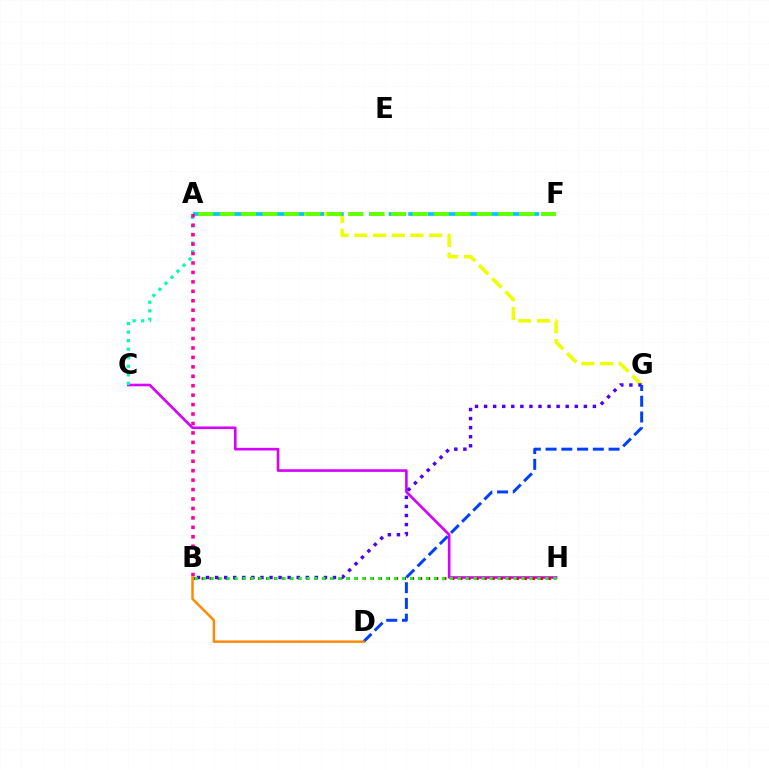{('C', 'H'): [{'color': '#d600ff', 'line_style': 'solid', 'thickness': 1.89}], ('B', 'H'): [{'color': '#ff0000', 'line_style': 'dotted', 'thickness': 2.19}, {'color': '#00ff27', 'line_style': 'dotted', 'thickness': 2.17}], ('A', 'C'): [{'color': '#00ffaf', 'line_style': 'dotted', 'thickness': 2.32}], ('A', 'G'): [{'color': '#eeff00', 'line_style': 'dashed', 'thickness': 2.54}], ('B', 'G'): [{'color': '#4f00ff', 'line_style': 'dotted', 'thickness': 2.46}], ('A', 'F'): [{'color': '#00c7ff', 'line_style': 'dashed', 'thickness': 2.66}, {'color': '#66ff00', 'line_style': 'dashed', 'thickness': 2.91}], ('A', 'B'): [{'color': '#ff00a0', 'line_style': 'dotted', 'thickness': 2.57}], ('D', 'G'): [{'color': '#003fff', 'line_style': 'dashed', 'thickness': 2.14}], ('B', 'D'): [{'color': '#ff8800', 'line_style': 'solid', 'thickness': 1.77}]}